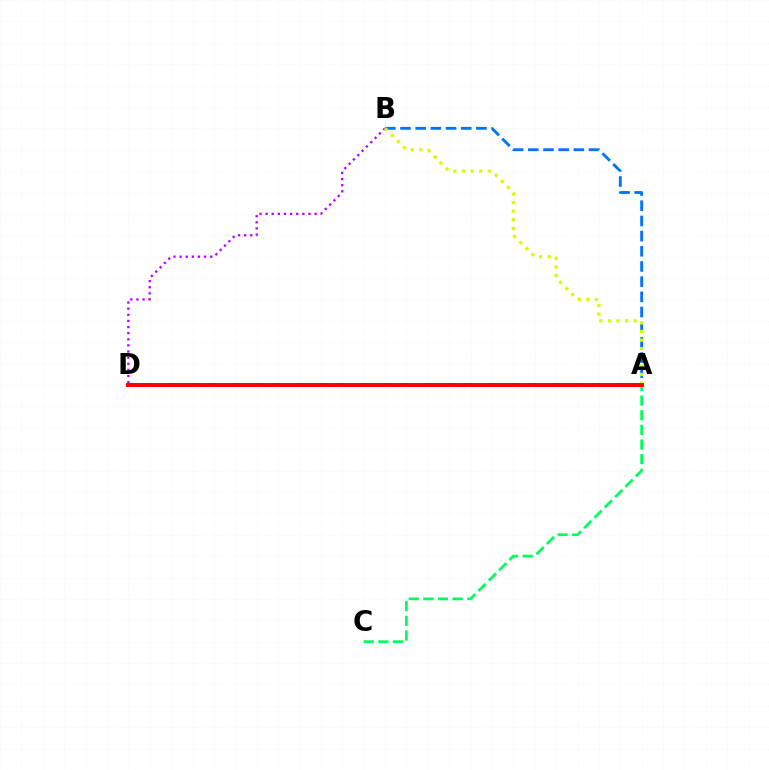{('B', 'D'): [{'color': '#b900ff', 'line_style': 'dotted', 'thickness': 1.66}], ('A', 'B'): [{'color': '#0074ff', 'line_style': 'dashed', 'thickness': 2.06}, {'color': '#d1ff00', 'line_style': 'dotted', 'thickness': 2.34}], ('A', 'C'): [{'color': '#00ff5c', 'line_style': 'dashed', 'thickness': 1.99}], ('A', 'D'): [{'color': '#ff0000', 'line_style': 'solid', 'thickness': 2.87}]}